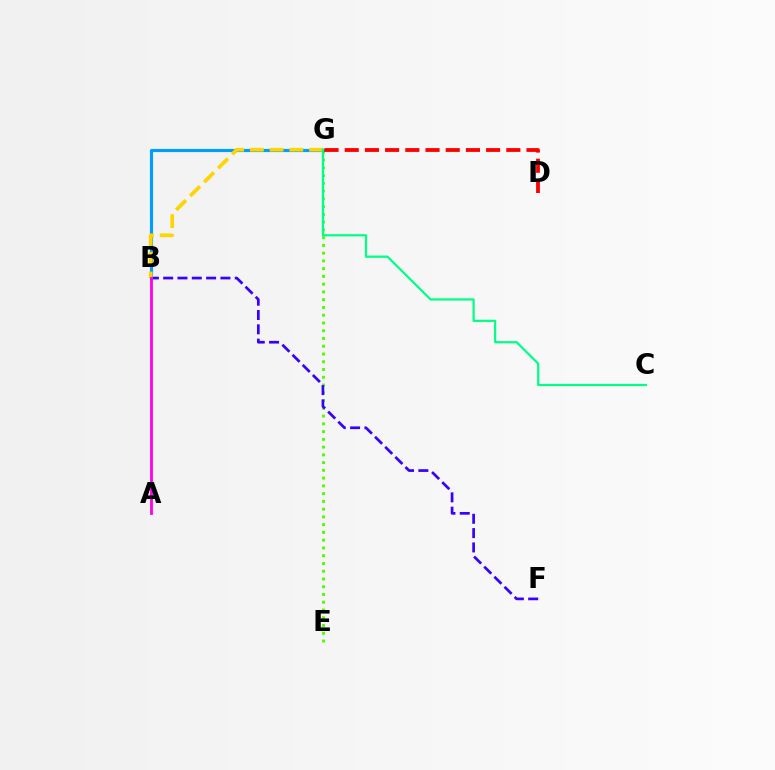{('E', 'G'): [{'color': '#4fff00', 'line_style': 'dotted', 'thickness': 2.11}], ('B', 'F'): [{'color': '#3700ff', 'line_style': 'dashed', 'thickness': 1.95}], ('B', 'G'): [{'color': '#009eff', 'line_style': 'solid', 'thickness': 2.27}, {'color': '#ffd500', 'line_style': 'dashed', 'thickness': 2.68}], ('A', 'B'): [{'color': '#ff00ed', 'line_style': 'solid', 'thickness': 2.02}], ('C', 'G'): [{'color': '#00ff86', 'line_style': 'solid', 'thickness': 1.59}], ('D', 'G'): [{'color': '#ff0000', 'line_style': 'dashed', 'thickness': 2.74}]}